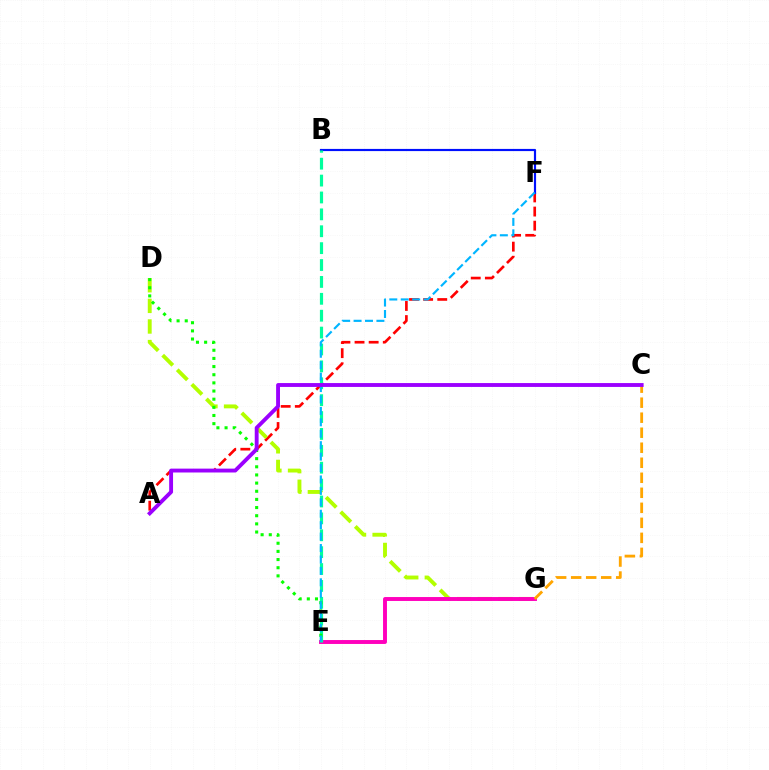{('A', 'F'): [{'color': '#ff0000', 'line_style': 'dashed', 'thickness': 1.92}], ('B', 'F'): [{'color': '#0010ff', 'line_style': 'solid', 'thickness': 1.57}], ('D', 'G'): [{'color': '#b3ff00', 'line_style': 'dashed', 'thickness': 2.8}], ('E', 'G'): [{'color': '#ff00bd', 'line_style': 'solid', 'thickness': 2.82}], ('C', 'G'): [{'color': '#ffa500', 'line_style': 'dashed', 'thickness': 2.04}], ('B', 'E'): [{'color': '#00ff9d', 'line_style': 'dashed', 'thickness': 2.29}], ('D', 'E'): [{'color': '#08ff00', 'line_style': 'dotted', 'thickness': 2.22}], ('E', 'F'): [{'color': '#00b5ff', 'line_style': 'dashed', 'thickness': 1.55}], ('A', 'C'): [{'color': '#9b00ff', 'line_style': 'solid', 'thickness': 2.79}]}